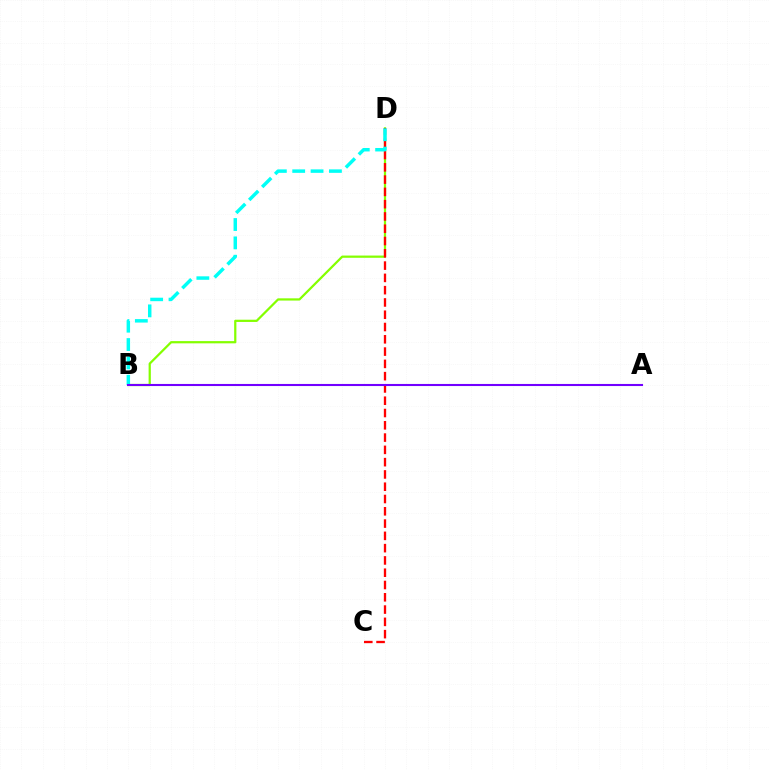{('B', 'D'): [{'color': '#84ff00', 'line_style': 'solid', 'thickness': 1.61}, {'color': '#00fff6', 'line_style': 'dashed', 'thickness': 2.49}], ('C', 'D'): [{'color': '#ff0000', 'line_style': 'dashed', 'thickness': 1.67}], ('A', 'B'): [{'color': '#7200ff', 'line_style': 'solid', 'thickness': 1.5}]}